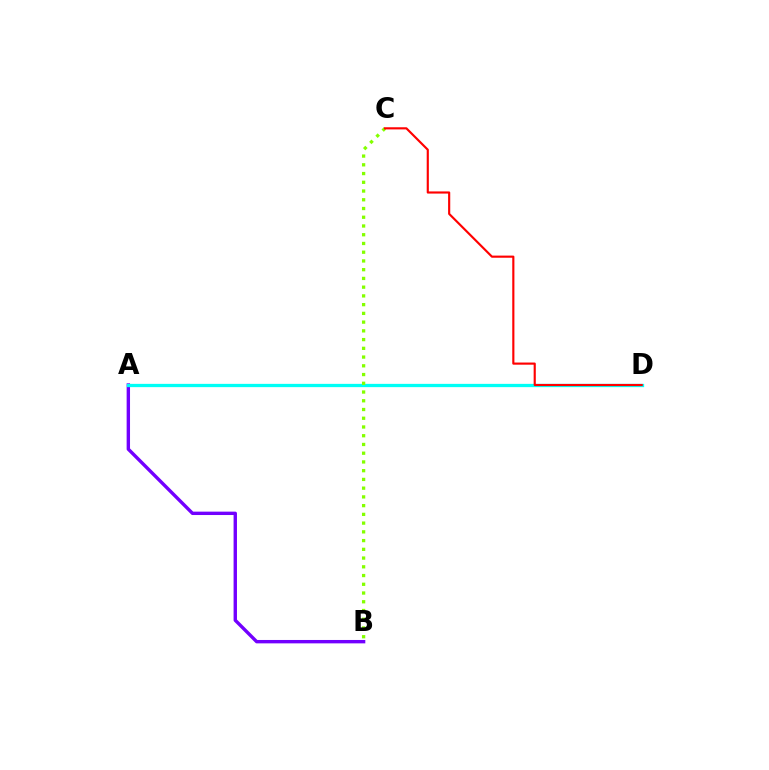{('A', 'B'): [{'color': '#7200ff', 'line_style': 'solid', 'thickness': 2.44}], ('A', 'D'): [{'color': '#00fff6', 'line_style': 'solid', 'thickness': 2.36}], ('B', 'C'): [{'color': '#84ff00', 'line_style': 'dotted', 'thickness': 2.37}], ('C', 'D'): [{'color': '#ff0000', 'line_style': 'solid', 'thickness': 1.55}]}